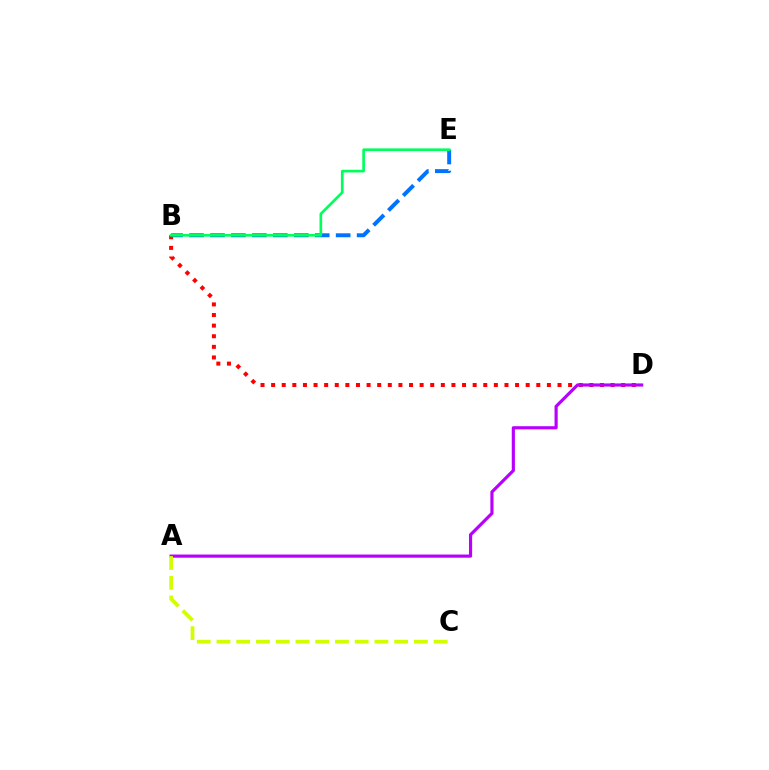{('B', 'D'): [{'color': '#ff0000', 'line_style': 'dotted', 'thickness': 2.88}], ('A', 'D'): [{'color': '#b900ff', 'line_style': 'solid', 'thickness': 2.27}], ('B', 'E'): [{'color': '#0074ff', 'line_style': 'dashed', 'thickness': 2.85}, {'color': '#00ff5c', 'line_style': 'solid', 'thickness': 1.93}], ('A', 'C'): [{'color': '#d1ff00', 'line_style': 'dashed', 'thickness': 2.68}]}